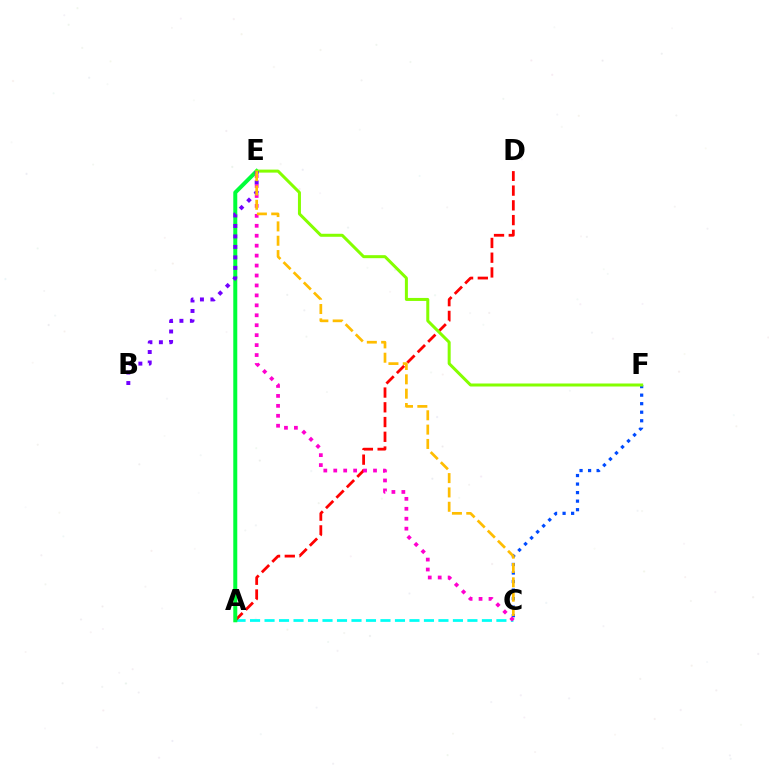{('C', 'F'): [{'color': '#004bff', 'line_style': 'dotted', 'thickness': 2.32}], ('A', 'C'): [{'color': '#00fff6', 'line_style': 'dashed', 'thickness': 1.97}], ('A', 'D'): [{'color': '#ff0000', 'line_style': 'dashed', 'thickness': 2.0}], ('A', 'E'): [{'color': '#00ff39', 'line_style': 'solid', 'thickness': 2.87}], ('E', 'F'): [{'color': '#84ff00', 'line_style': 'solid', 'thickness': 2.17}], ('B', 'E'): [{'color': '#7200ff', 'line_style': 'dotted', 'thickness': 2.85}], ('C', 'E'): [{'color': '#ff00cf', 'line_style': 'dotted', 'thickness': 2.7}, {'color': '#ffbd00', 'line_style': 'dashed', 'thickness': 1.95}]}